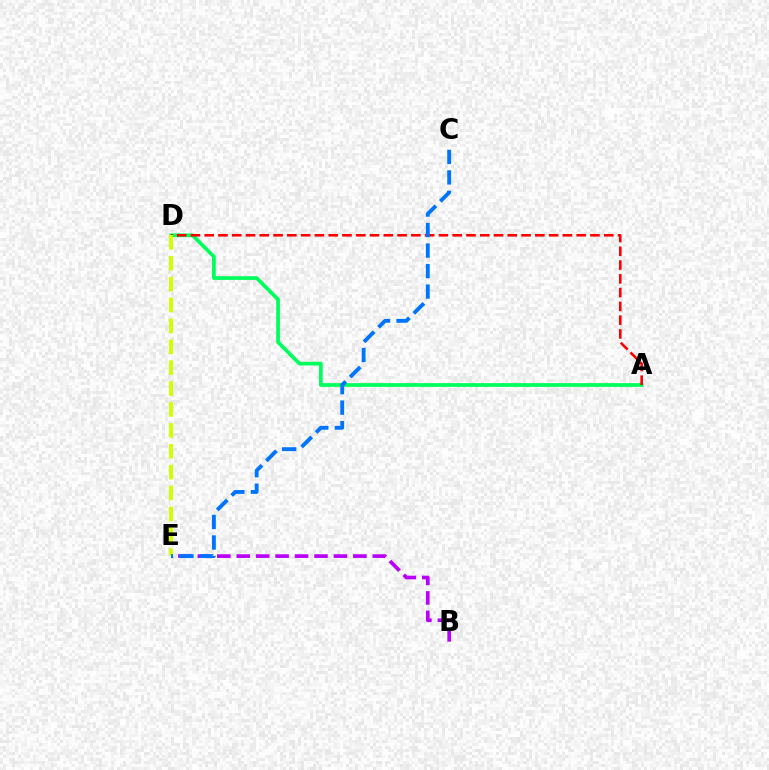{('A', 'D'): [{'color': '#00ff5c', 'line_style': 'solid', 'thickness': 2.69}, {'color': '#ff0000', 'line_style': 'dashed', 'thickness': 1.87}], ('B', 'E'): [{'color': '#b900ff', 'line_style': 'dashed', 'thickness': 2.64}], ('D', 'E'): [{'color': '#d1ff00', 'line_style': 'dashed', 'thickness': 2.84}], ('C', 'E'): [{'color': '#0074ff', 'line_style': 'dashed', 'thickness': 2.79}]}